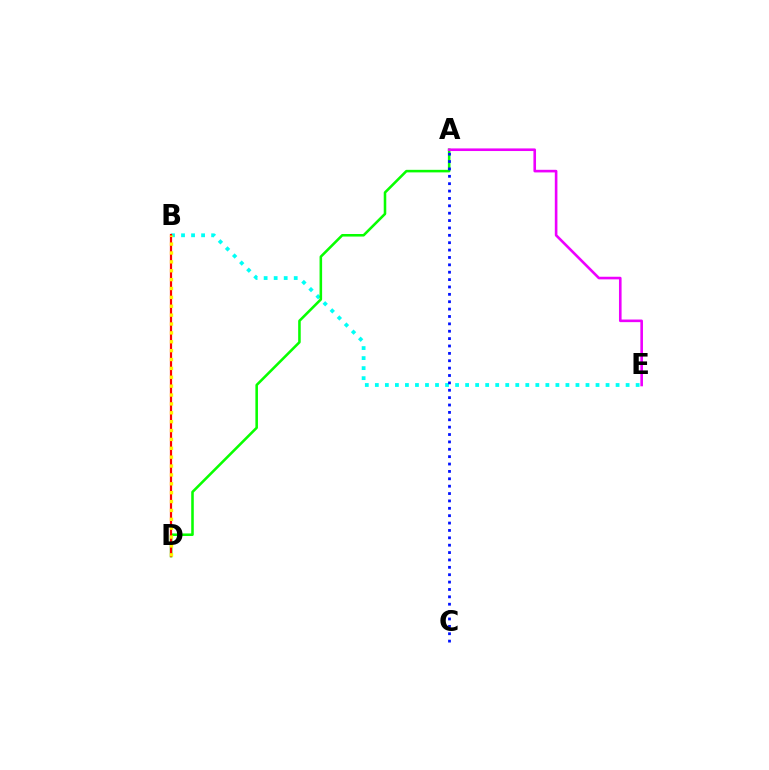{('B', 'E'): [{'color': '#00fff6', 'line_style': 'dotted', 'thickness': 2.73}], ('A', 'D'): [{'color': '#08ff00', 'line_style': 'solid', 'thickness': 1.84}], ('B', 'D'): [{'color': '#ff0000', 'line_style': 'solid', 'thickness': 1.6}, {'color': '#fcf500', 'line_style': 'dotted', 'thickness': 2.41}], ('A', 'C'): [{'color': '#0010ff', 'line_style': 'dotted', 'thickness': 2.0}], ('A', 'E'): [{'color': '#ee00ff', 'line_style': 'solid', 'thickness': 1.88}]}